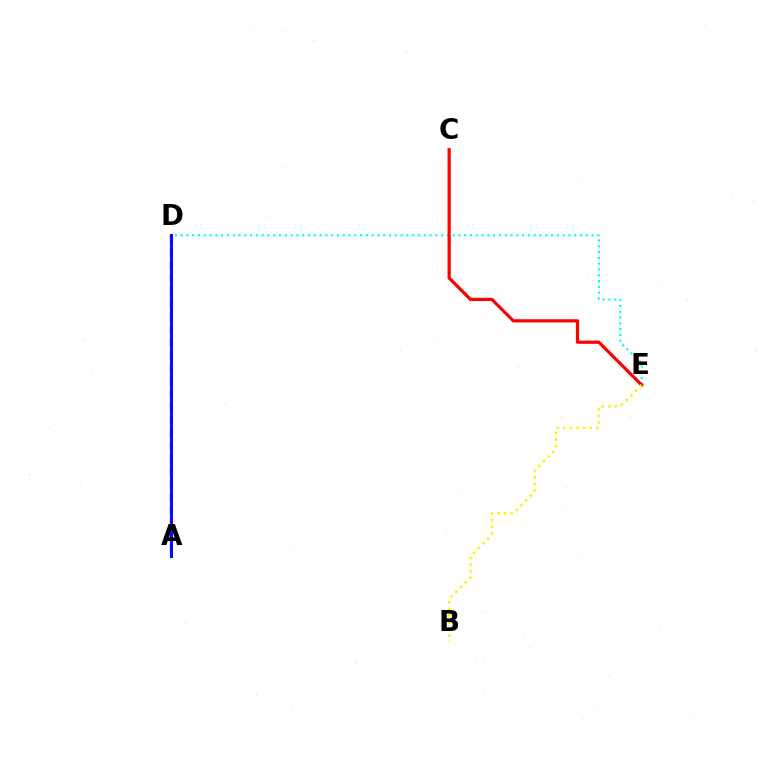{('D', 'E'): [{'color': '#00fff6', 'line_style': 'dotted', 'thickness': 1.57}], ('A', 'D'): [{'color': '#08ff00', 'line_style': 'dashed', 'thickness': 1.93}, {'color': '#ee00ff', 'line_style': 'dashed', 'thickness': 1.75}, {'color': '#0010ff', 'line_style': 'solid', 'thickness': 2.21}], ('C', 'E'): [{'color': '#ff0000', 'line_style': 'solid', 'thickness': 2.32}], ('B', 'E'): [{'color': '#fcf500', 'line_style': 'dotted', 'thickness': 1.81}]}